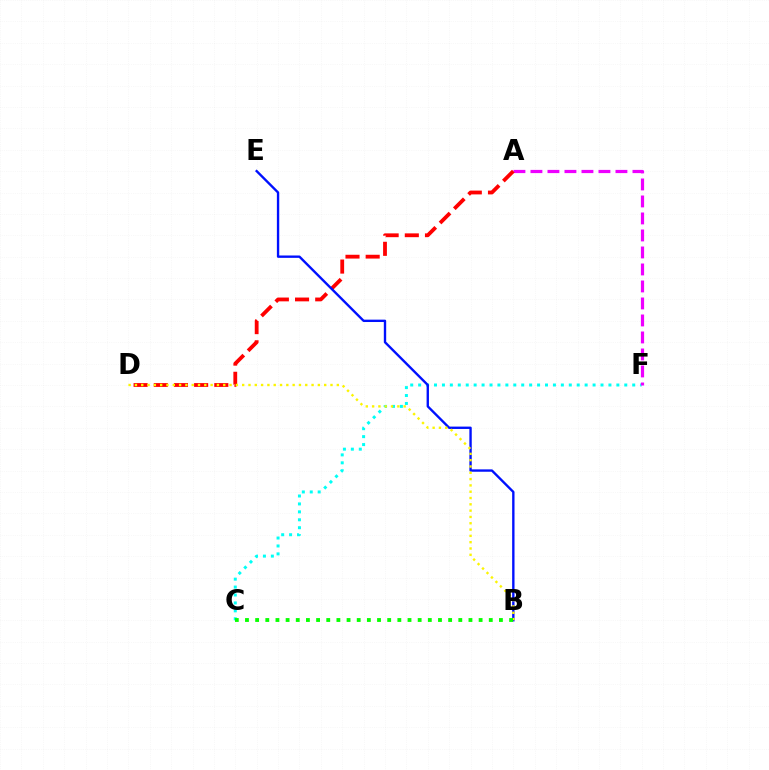{('C', 'F'): [{'color': '#00fff6', 'line_style': 'dotted', 'thickness': 2.15}], ('A', 'F'): [{'color': '#ee00ff', 'line_style': 'dashed', 'thickness': 2.31}], ('A', 'D'): [{'color': '#ff0000', 'line_style': 'dashed', 'thickness': 2.74}], ('B', 'E'): [{'color': '#0010ff', 'line_style': 'solid', 'thickness': 1.7}], ('B', 'D'): [{'color': '#fcf500', 'line_style': 'dotted', 'thickness': 1.71}], ('B', 'C'): [{'color': '#08ff00', 'line_style': 'dotted', 'thickness': 2.76}]}